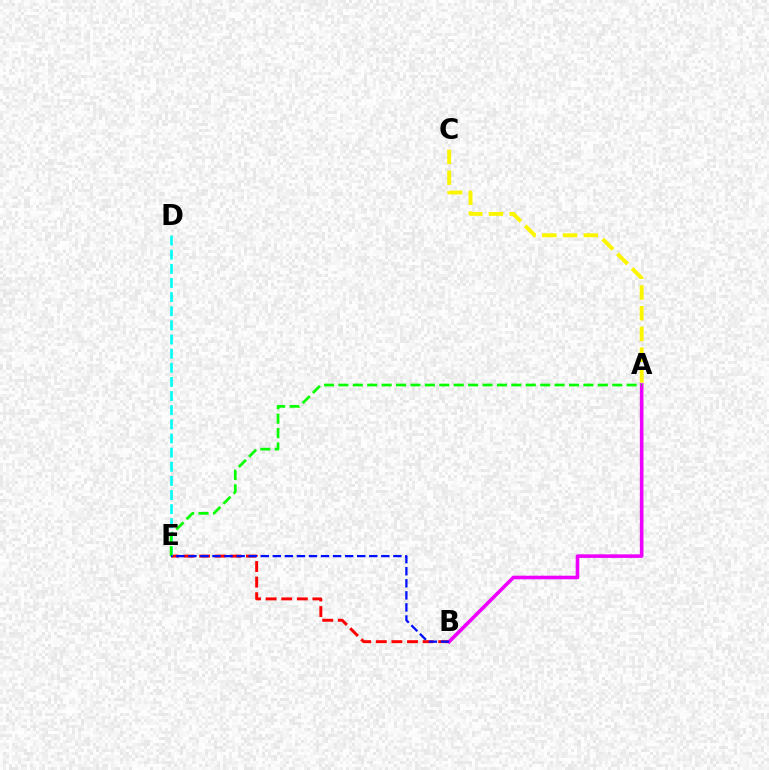{('B', 'E'): [{'color': '#ff0000', 'line_style': 'dashed', 'thickness': 2.12}, {'color': '#0010ff', 'line_style': 'dashed', 'thickness': 1.64}], ('D', 'E'): [{'color': '#00fff6', 'line_style': 'dashed', 'thickness': 1.92}], ('A', 'B'): [{'color': '#ee00ff', 'line_style': 'solid', 'thickness': 2.58}], ('A', 'C'): [{'color': '#fcf500', 'line_style': 'dashed', 'thickness': 2.82}], ('A', 'E'): [{'color': '#08ff00', 'line_style': 'dashed', 'thickness': 1.96}]}